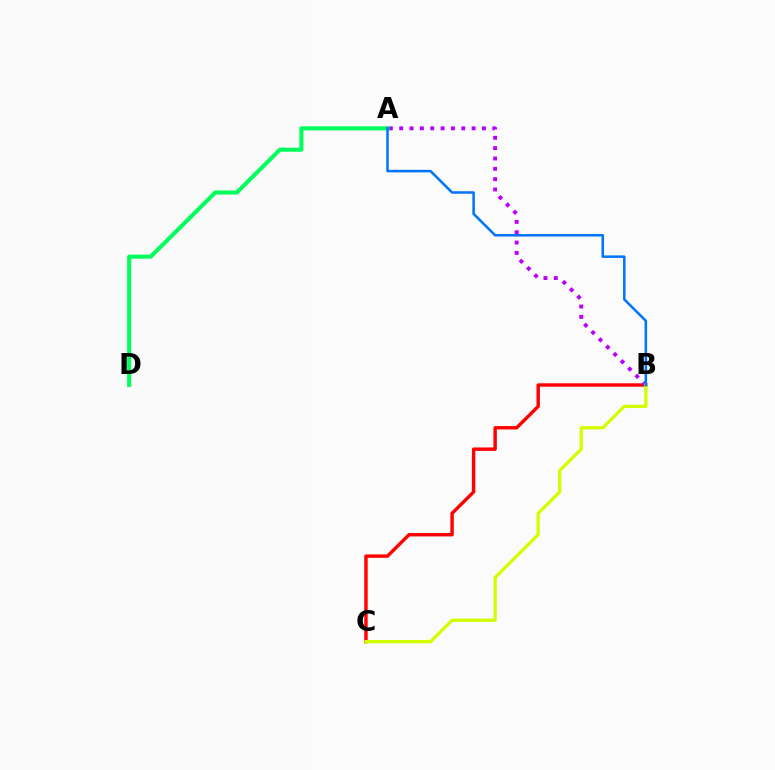{('B', 'C'): [{'color': '#ff0000', 'line_style': 'solid', 'thickness': 2.46}, {'color': '#d1ff00', 'line_style': 'solid', 'thickness': 2.34}], ('A', 'B'): [{'color': '#b900ff', 'line_style': 'dotted', 'thickness': 2.81}, {'color': '#0074ff', 'line_style': 'solid', 'thickness': 1.82}], ('A', 'D'): [{'color': '#00ff5c', 'line_style': 'solid', 'thickness': 2.93}]}